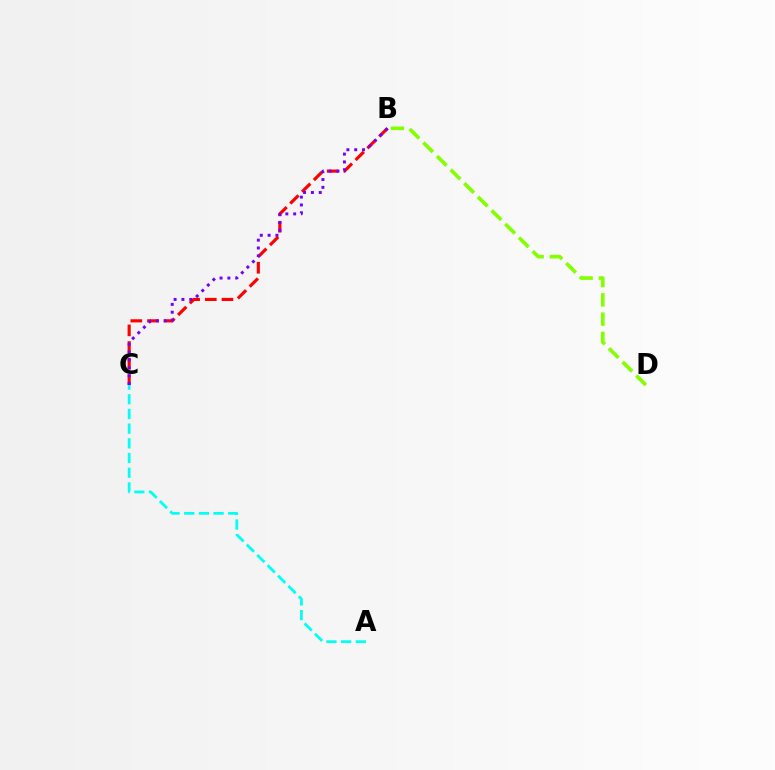{('B', 'C'): [{'color': '#ff0000', 'line_style': 'dashed', 'thickness': 2.26}, {'color': '#7200ff', 'line_style': 'dotted', 'thickness': 2.13}], ('B', 'D'): [{'color': '#84ff00', 'line_style': 'dashed', 'thickness': 2.62}], ('A', 'C'): [{'color': '#00fff6', 'line_style': 'dashed', 'thickness': 2.0}]}